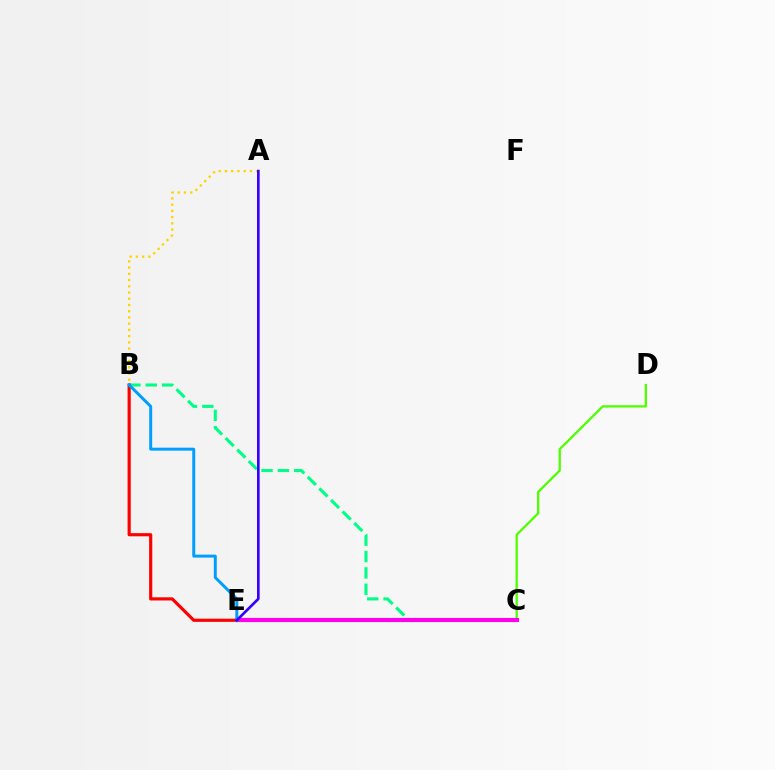{('B', 'C'): [{'color': '#00ff86', 'line_style': 'dashed', 'thickness': 2.22}], ('C', 'D'): [{'color': '#4fff00', 'line_style': 'solid', 'thickness': 1.65}], ('C', 'E'): [{'color': '#ff00ed', 'line_style': 'solid', 'thickness': 2.98}], ('A', 'B'): [{'color': '#ffd500', 'line_style': 'dotted', 'thickness': 1.69}], ('B', 'E'): [{'color': '#ff0000', 'line_style': 'solid', 'thickness': 2.28}, {'color': '#009eff', 'line_style': 'solid', 'thickness': 2.14}], ('A', 'E'): [{'color': '#3700ff', 'line_style': 'solid', 'thickness': 1.92}]}